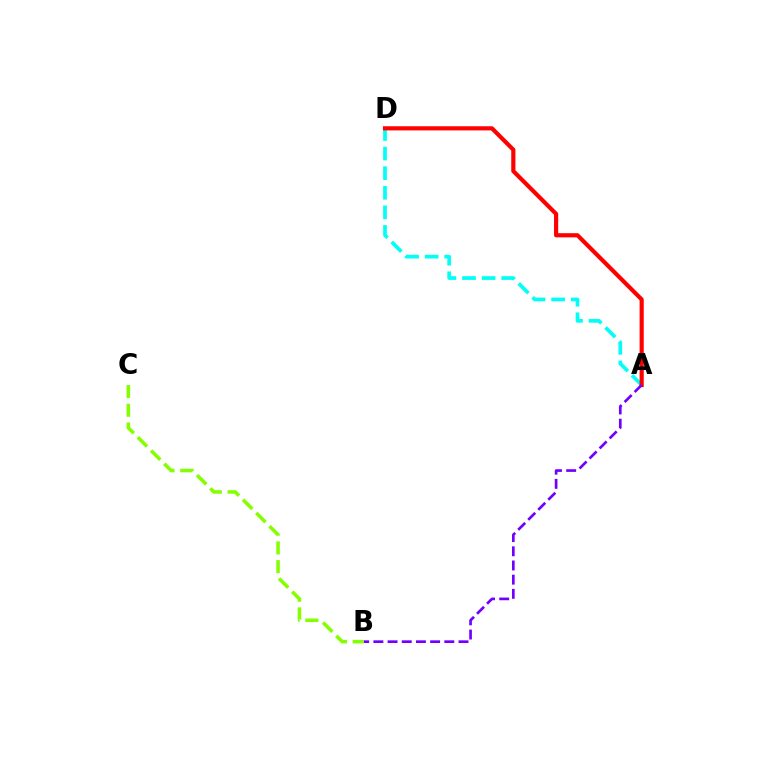{('A', 'D'): [{'color': '#00fff6', 'line_style': 'dashed', 'thickness': 2.66}, {'color': '#ff0000', 'line_style': 'solid', 'thickness': 2.99}], ('A', 'B'): [{'color': '#7200ff', 'line_style': 'dashed', 'thickness': 1.93}], ('B', 'C'): [{'color': '#84ff00', 'line_style': 'dashed', 'thickness': 2.54}]}